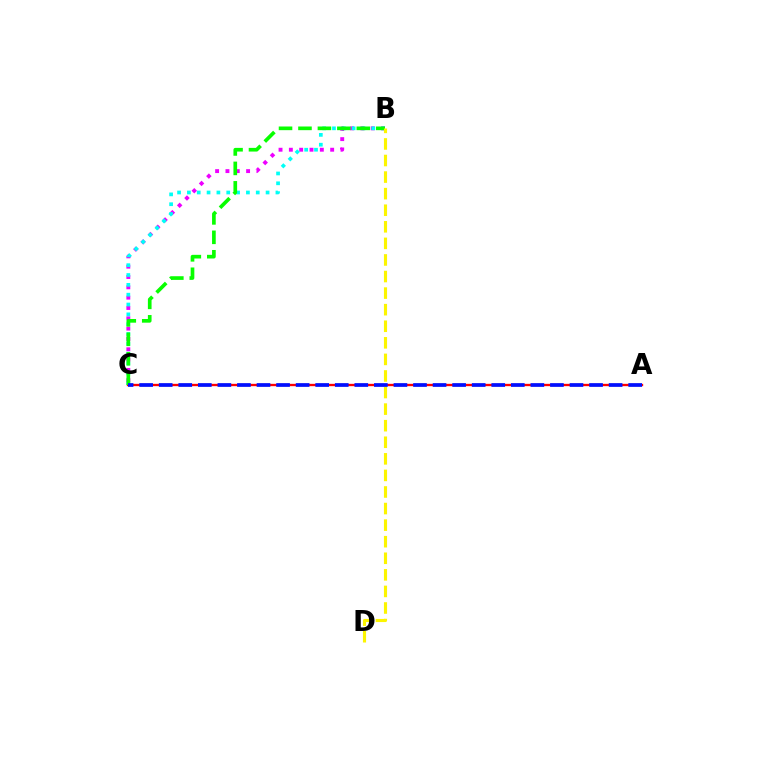{('A', 'C'): [{'color': '#ff0000', 'line_style': 'solid', 'thickness': 1.67}, {'color': '#0010ff', 'line_style': 'dashed', 'thickness': 2.66}], ('B', 'C'): [{'color': '#ee00ff', 'line_style': 'dotted', 'thickness': 2.81}, {'color': '#00fff6', 'line_style': 'dotted', 'thickness': 2.67}, {'color': '#08ff00', 'line_style': 'dashed', 'thickness': 2.64}], ('B', 'D'): [{'color': '#fcf500', 'line_style': 'dashed', 'thickness': 2.25}]}